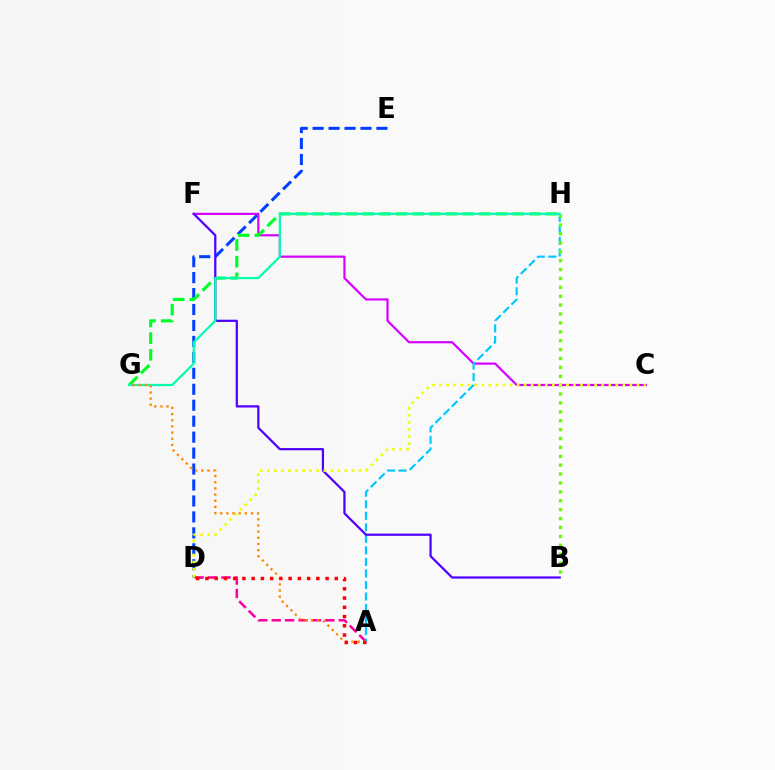{('C', 'F'): [{'color': '#d600ff', 'line_style': 'solid', 'thickness': 1.58}], ('A', 'D'): [{'color': '#ff00a0', 'line_style': 'dashed', 'thickness': 1.82}, {'color': '#ff0000', 'line_style': 'dotted', 'thickness': 2.51}], ('A', 'H'): [{'color': '#00c7ff', 'line_style': 'dashed', 'thickness': 1.57}], ('B', 'H'): [{'color': '#66ff00', 'line_style': 'dotted', 'thickness': 2.42}], ('D', 'E'): [{'color': '#003fff', 'line_style': 'dashed', 'thickness': 2.17}], ('G', 'H'): [{'color': '#00ff27', 'line_style': 'dashed', 'thickness': 2.26}, {'color': '#00ffaf', 'line_style': 'solid', 'thickness': 1.6}], ('B', 'F'): [{'color': '#4f00ff', 'line_style': 'solid', 'thickness': 1.61}], ('C', 'D'): [{'color': '#eeff00', 'line_style': 'dotted', 'thickness': 1.92}], ('A', 'G'): [{'color': '#ff8800', 'line_style': 'dotted', 'thickness': 1.67}]}